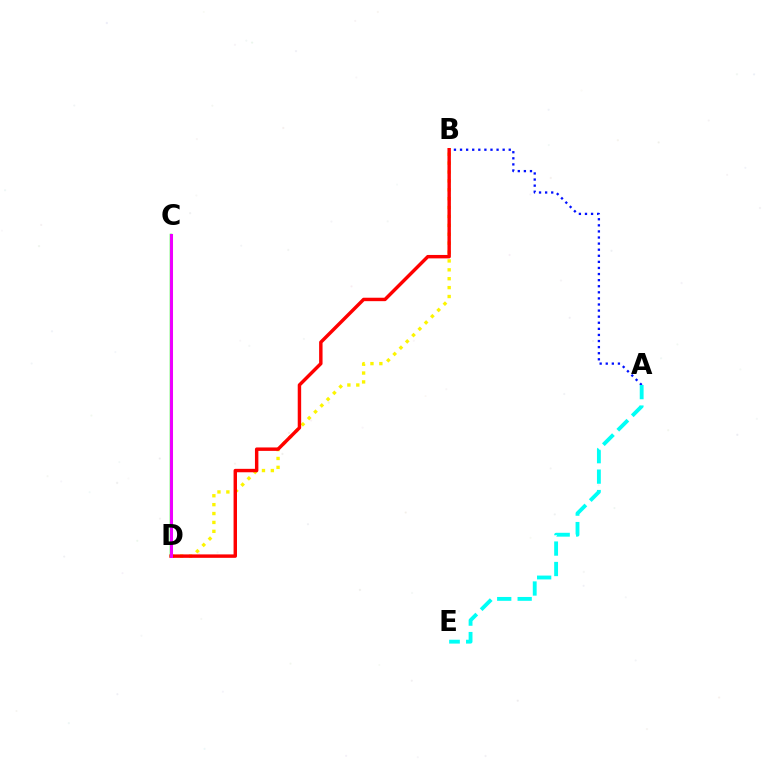{('A', 'B'): [{'color': '#0010ff', 'line_style': 'dotted', 'thickness': 1.65}], ('B', 'D'): [{'color': '#fcf500', 'line_style': 'dotted', 'thickness': 2.42}, {'color': '#ff0000', 'line_style': 'solid', 'thickness': 2.47}], ('A', 'E'): [{'color': '#00fff6', 'line_style': 'dashed', 'thickness': 2.78}], ('C', 'D'): [{'color': '#08ff00', 'line_style': 'solid', 'thickness': 1.77}, {'color': '#ee00ff', 'line_style': 'solid', 'thickness': 2.18}]}